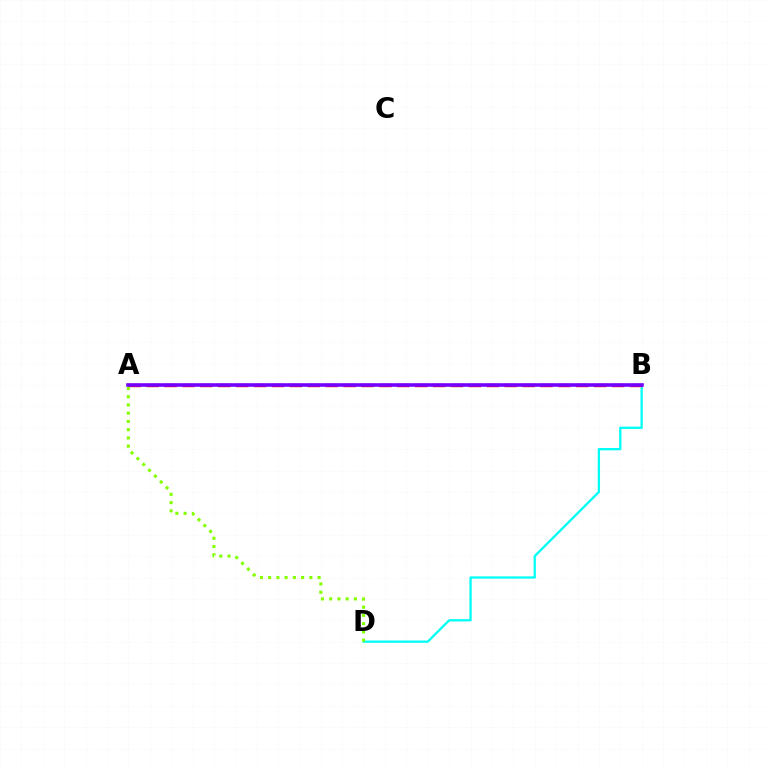{('B', 'D'): [{'color': '#00fff6', 'line_style': 'solid', 'thickness': 1.65}], ('A', 'B'): [{'color': '#ff0000', 'line_style': 'dashed', 'thickness': 2.43}, {'color': '#7200ff', 'line_style': 'solid', 'thickness': 2.58}], ('A', 'D'): [{'color': '#84ff00', 'line_style': 'dotted', 'thickness': 2.24}]}